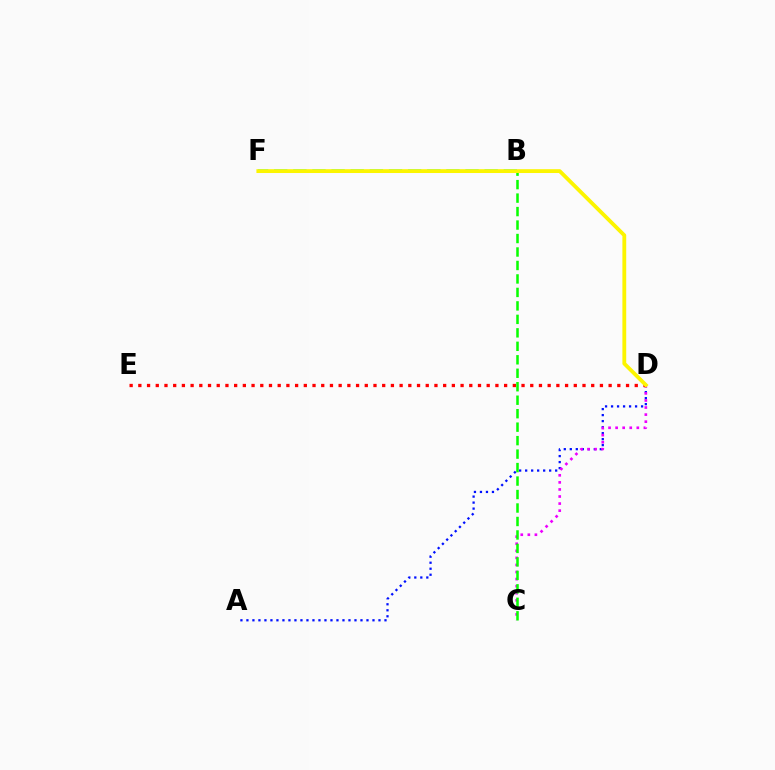{('B', 'F'): [{'color': '#00fff6', 'line_style': 'dashed', 'thickness': 2.6}], ('A', 'D'): [{'color': '#0010ff', 'line_style': 'dotted', 'thickness': 1.63}], ('C', 'D'): [{'color': '#ee00ff', 'line_style': 'dotted', 'thickness': 1.92}], ('D', 'E'): [{'color': '#ff0000', 'line_style': 'dotted', 'thickness': 2.37}], ('B', 'C'): [{'color': '#08ff00', 'line_style': 'dashed', 'thickness': 1.83}], ('D', 'F'): [{'color': '#fcf500', 'line_style': 'solid', 'thickness': 2.75}]}